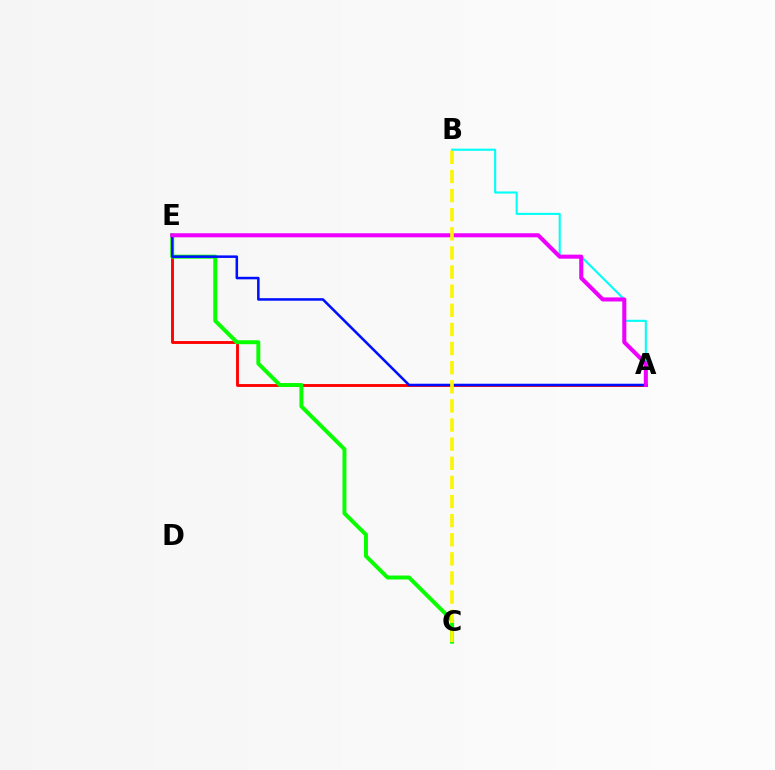{('A', 'B'): [{'color': '#00fff6', 'line_style': 'solid', 'thickness': 1.51}], ('A', 'E'): [{'color': '#ff0000', 'line_style': 'solid', 'thickness': 2.07}, {'color': '#0010ff', 'line_style': 'solid', 'thickness': 1.83}, {'color': '#ee00ff', 'line_style': 'solid', 'thickness': 2.92}], ('C', 'E'): [{'color': '#08ff00', 'line_style': 'solid', 'thickness': 2.84}], ('B', 'C'): [{'color': '#fcf500', 'line_style': 'dashed', 'thickness': 2.6}]}